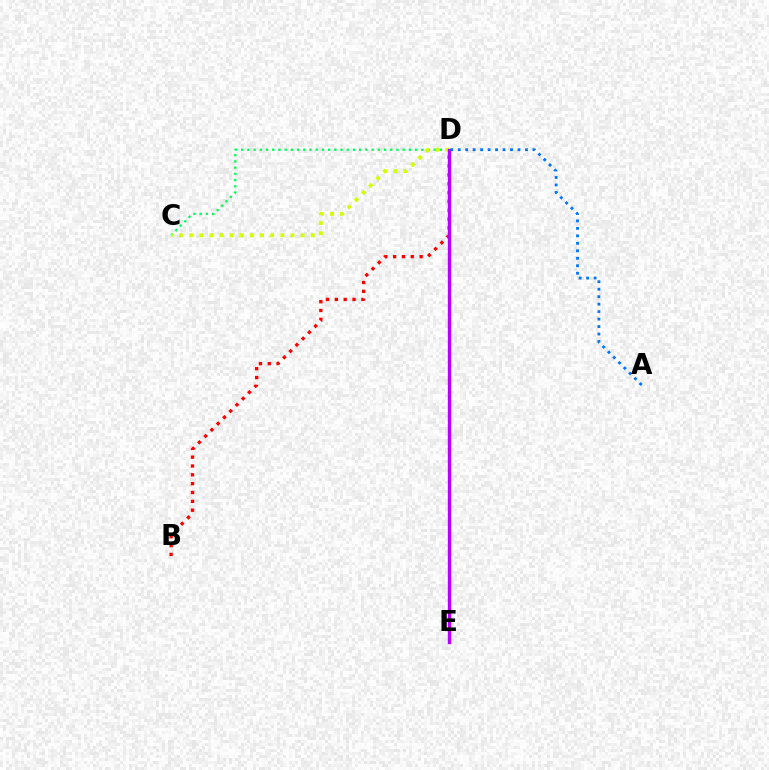{('C', 'D'): [{'color': '#00ff5c', 'line_style': 'dotted', 'thickness': 1.69}, {'color': '#d1ff00', 'line_style': 'dotted', 'thickness': 2.75}], ('B', 'D'): [{'color': '#ff0000', 'line_style': 'dotted', 'thickness': 2.4}], ('D', 'E'): [{'color': '#b900ff', 'line_style': 'solid', 'thickness': 2.42}], ('A', 'D'): [{'color': '#0074ff', 'line_style': 'dotted', 'thickness': 2.03}]}